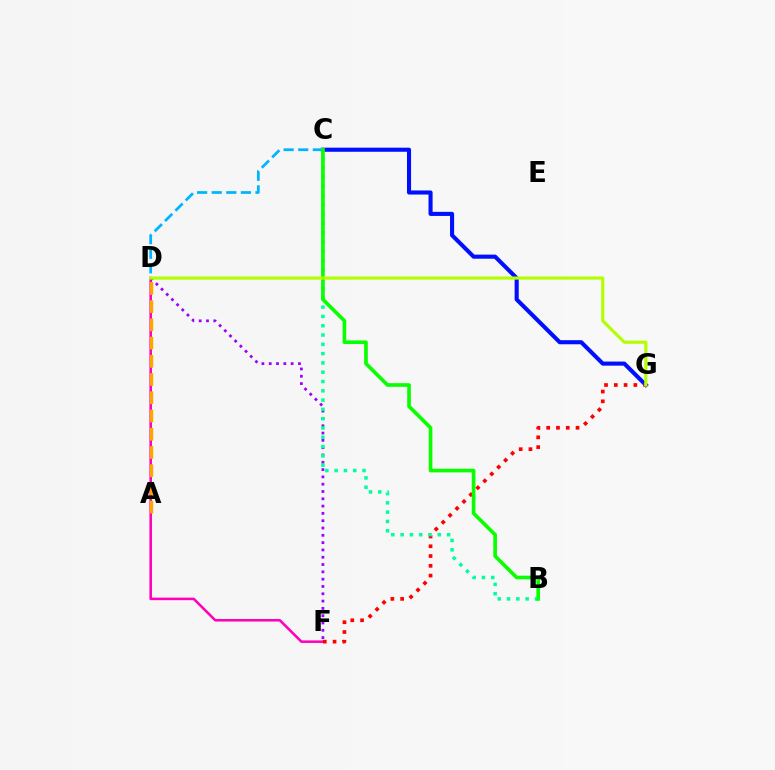{('D', 'F'): [{'color': '#ff00bd', 'line_style': 'solid', 'thickness': 1.84}, {'color': '#9b00ff', 'line_style': 'dotted', 'thickness': 1.98}], ('C', 'G'): [{'color': '#0010ff', 'line_style': 'solid', 'thickness': 2.95}], ('A', 'D'): [{'color': '#ffa500', 'line_style': 'dashed', 'thickness': 2.48}], ('F', 'G'): [{'color': '#ff0000', 'line_style': 'dotted', 'thickness': 2.66}], ('B', 'C'): [{'color': '#00ff9d', 'line_style': 'dotted', 'thickness': 2.53}, {'color': '#08ff00', 'line_style': 'solid', 'thickness': 2.62}], ('C', 'D'): [{'color': '#00b5ff', 'line_style': 'dashed', 'thickness': 1.98}], ('D', 'G'): [{'color': '#b3ff00', 'line_style': 'solid', 'thickness': 2.28}]}